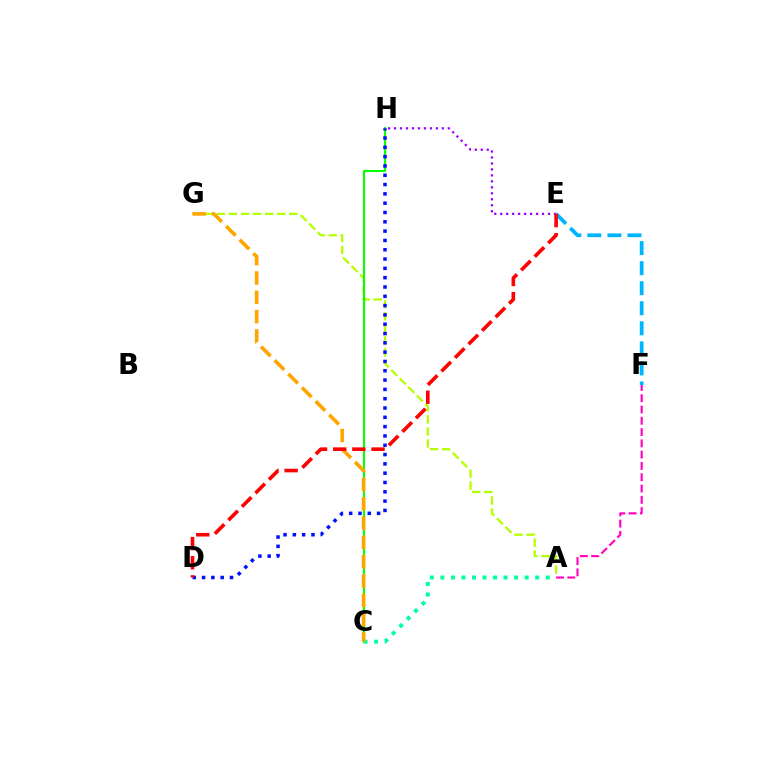{('A', 'F'): [{'color': '#ff00bd', 'line_style': 'dashed', 'thickness': 1.53}], ('E', 'F'): [{'color': '#00b5ff', 'line_style': 'dashed', 'thickness': 2.72}], ('A', 'G'): [{'color': '#b3ff00', 'line_style': 'dashed', 'thickness': 1.64}], ('C', 'H'): [{'color': '#08ff00', 'line_style': 'solid', 'thickness': 1.51}], ('A', 'C'): [{'color': '#00ff9d', 'line_style': 'dotted', 'thickness': 2.86}], ('C', 'G'): [{'color': '#ffa500', 'line_style': 'dashed', 'thickness': 2.62}], ('D', 'H'): [{'color': '#0010ff', 'line_style': 'dotted', 'thickness': 2.53}], ('E', 'H'): [{'color': '#9b00ff', 'line_style': 'dotted', 'thickness': 1.62}], ('D', 'E'): [{'color': '#ff0000', 'line_style': 'dashed', 'thickness': 2.6}]}